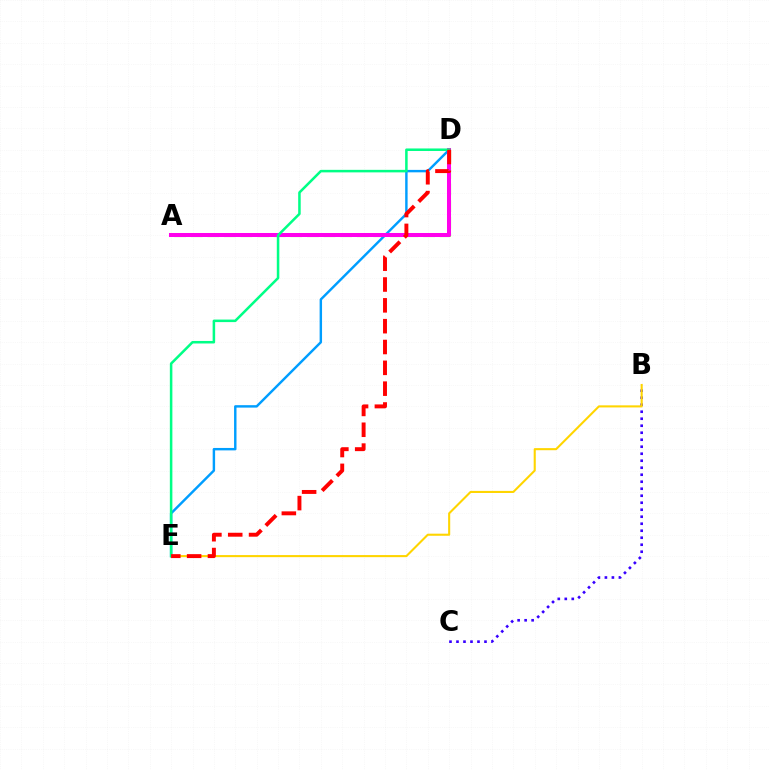{('A', 'D'): [{'color': '#4fff00', 'line_style': 'dashed', 'thickness': 2.26}, {'color': '#ff00ed', 'line_style': 'solid', 'thickness': 2.89}], ('D', 'E'): [{'color': '#009eff', 'line_style': 'solid', 'thickness': 1.75}, {'color': '#00ff86', 'line_style': 'solid', 'thickness': 1.82}, {'color': '#ff0000', 'line_style': 'dashed', 'thickness': 2.83}], ('B', 'C'): [{'color': '#3700ff', 'line_style': 'dotted', 'thickness': 1.9}], ('B', 'E'): [{'color': '#ffd500', 'line_style': 'solid', 'thickness': 1.51}]}